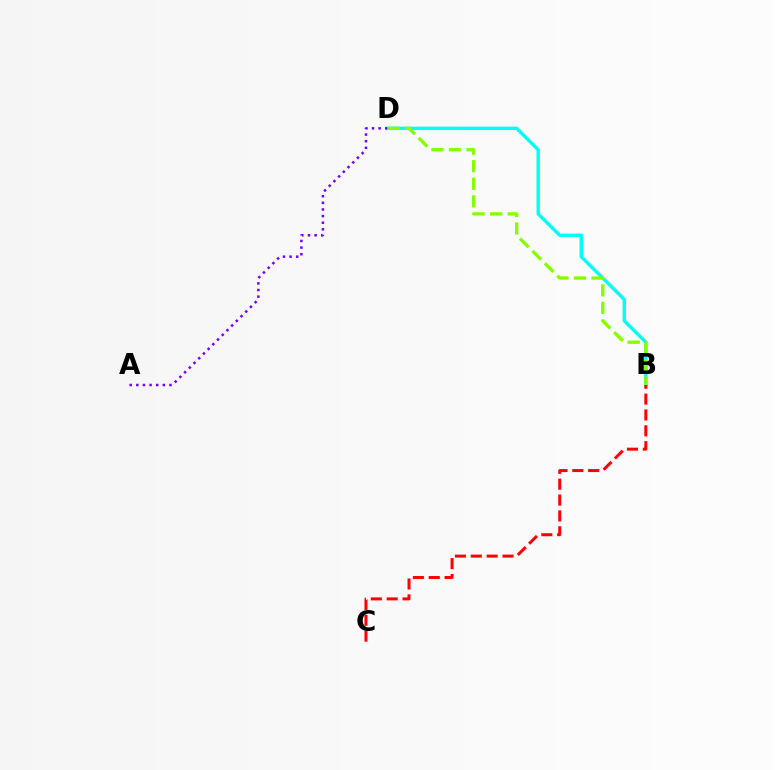{('B', 'D'): [{'color': '#00fff6', 'line_style': 'solid', 'thickness': 2.44}, {'color': '#84ff00', 'line_style': 'dashed', 'thickness': 2.38}], ('A', 'D'): [{'color': '#7200ff', 'line_style': 'dotted', 'thickness': 1.8}], ('B', 'C'): [{'color': '#ff0000', 'line_style': 'dashed', 'thickness': 2.15}]}